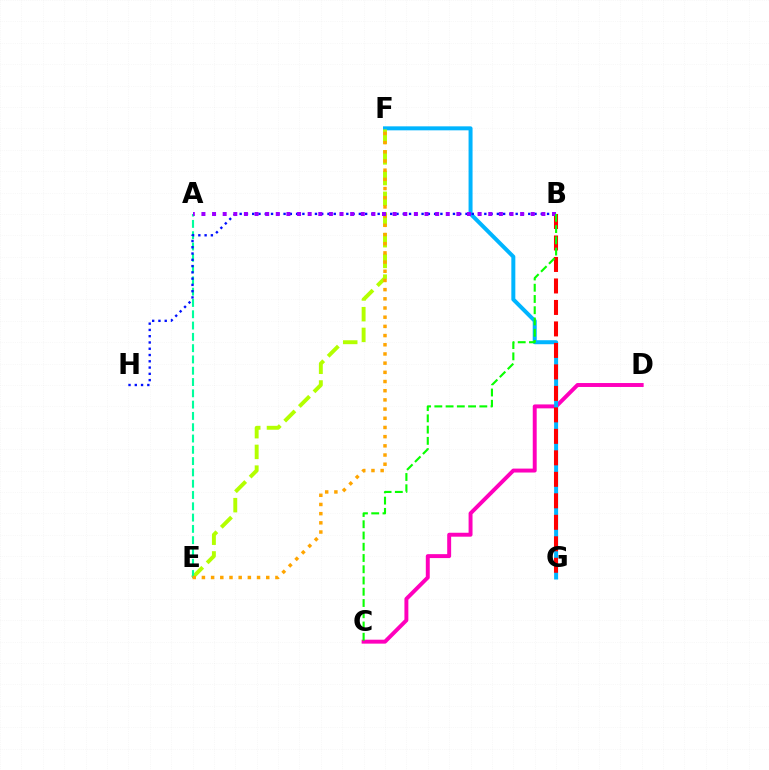{('C', 'D'): [{'color': '#ff00bd', 'line_style': 'solid', 'thickness': 2.83}], ('F', 'G'): [{'color': '#00b5ff', 'line_style': 'solid', 'thickness': 2.87}], ('E', 'F'): [{'color': '#b3ff00', 'line_style': 'dashed', 'thickness': 2.81}, {'color': '#ffa500', 'line_style': 'dotted', 'thickness': 2.5}], ('B', 'G'): [{'color': '#ff0000', 'line_style': 'dashed', 'thickness': 2.92}], ('A', 'E'): [{'color': '#00ff9d', 'line_style': 'dashed', 'thickness': 1.53}], ('B', 'H'): [{'color': '#0010ff', 'line_style': 'dotted', 'thickness': 1.7}], ('A', 'B'): [{'color': '#9b00ff', 'line_style': 'dotted', 'thickness': 2.89}], ('B', 'C'): [{'color': '#08ff00', 'line_style': 'dashed', 'thickness': 1.53}]}